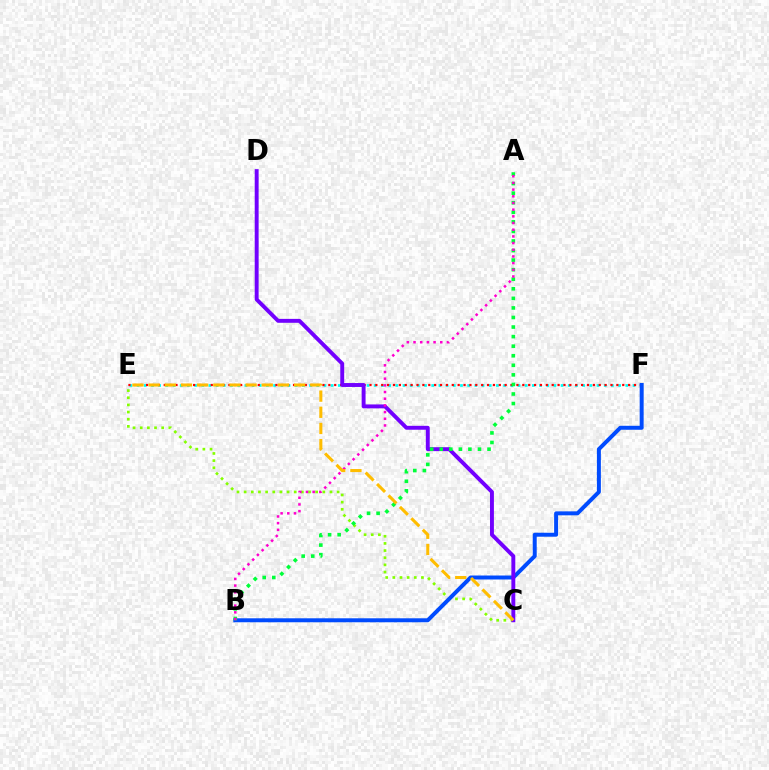{('E', 'F'): [{'color': '#00fff6', 'line_style': 'dotted', 'thickness': 1.95}, {'color': '#ff0000', 'line_style': 'dotted', 'thickness': 1.6}], ('C', 'E'): [{'color': '#84ff00', 'line_style': 'dotted', 'thickness': 1.94}, {'color': '#ffbd00', 'line_style': 'dashed', 'thickness': 2.2}], ('B', 'F'): [{'color': '#004bff', 'line_style': 'solid', 'thickness': 2.86}], ('C', 'D'): [{'color': '#7200ff', 'line_style': 'solid', 'thickness': 2.82}], ('A', 'B'): [{'color': '#00ff39', 'line_style': 'dotted', 'thickness': 2.6}, {'color': '#ff00cf', 'line_style': 'dotted', 'thickness': 1.82}]}